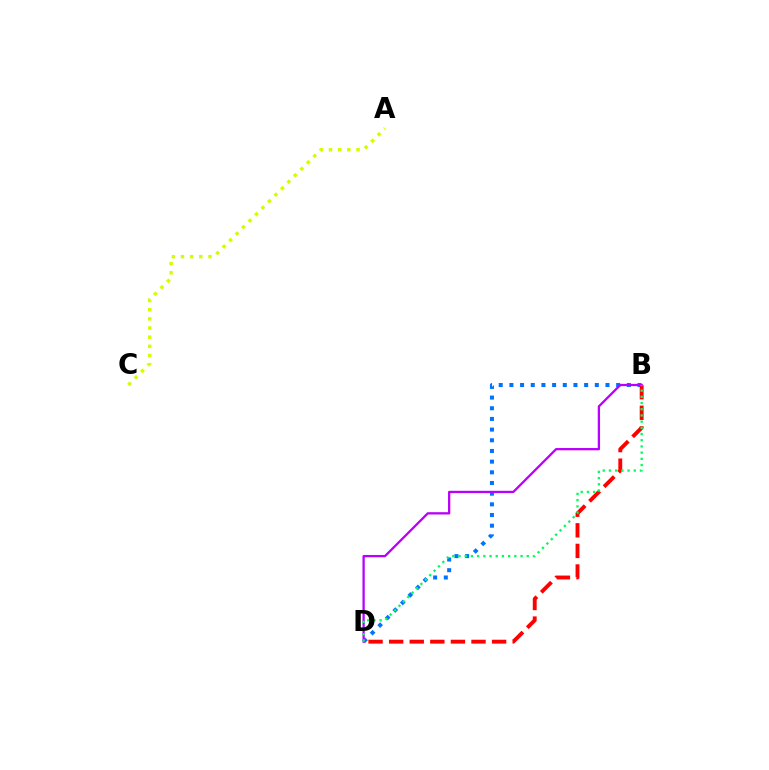{('B', 'D'): [{'color': '#0074ff', 'line_style': 'dotted', 'thickness': 2.9}, {'color': '#ff0000', 'line_style': 'dashed', 'thickness': 2.8}, {'color': '#b900ff', 'line_style': 'solid', 'thickness': 1.64}, {'color': '#00ff5c', 'line_style': 'dotted', 'thickness': 1.69}], ('A', 'C'): [{'color': '#d1ff00', 'line_style': 'dotted', 'thickness': 2.49}]}